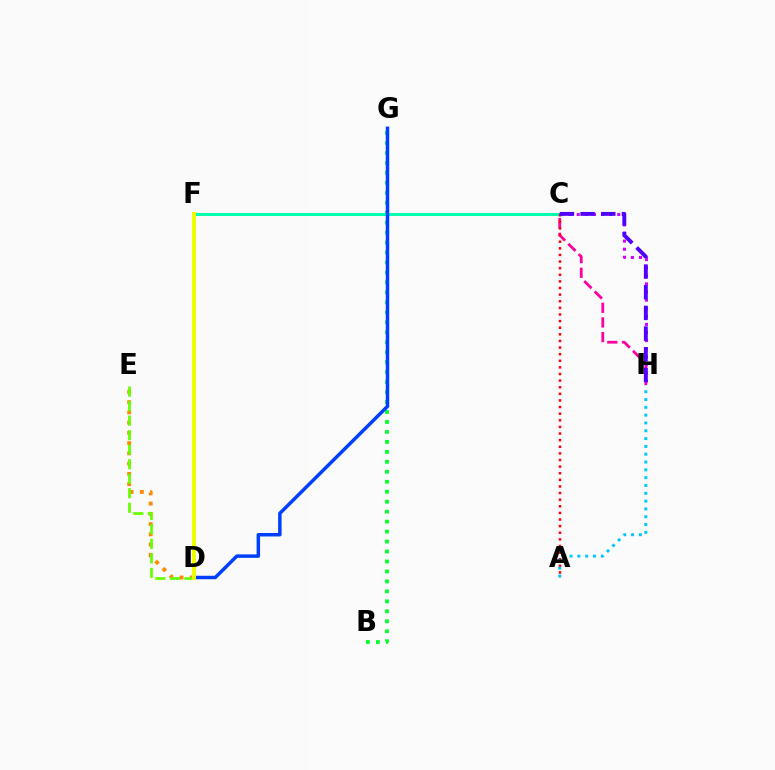{('C', 'H'): [{'color': '#ff00a0', 'line_style': 'dashed', 'thickness': 1.99}, {'color': '#d600ff', 'line_style': 'dotted', 'thickness': 2.2}, {'color': '#4f00ff', 'line_style': 'dashed', 'thickness': 2.81}], ('B', 'G'): [{'color': '#00ff27', 'line_style': 'dotted', 'thickness': 2.71}], ('D', 'E'): [{'color': '#ff8800', 'line_style': 'dotted', 'thickness': 2.78}, {'color': '#66ff00', 'line_style': 'dashed', 'thickness': 1.97}], ('C', 'F'): [{'color': '#00ffaf', 'line_style': 'solid', 'thickness': 2.18}], ('A', 'C'): [{'color': '#ff0000', 'line_style': 'dotted', 'thickness': 1.8}], ('A', 'H'): [{'color': '#00c7ff', 'line_style': 'dotted', 'thickness': 2.12}], ('D', 'G'): [{'color': '#003fff', 'line_style': 'solid', 'thickness': 2.5}], ('D', 'F'): [{'color': '#eeff00', 'line_style': 'solid', 'thickness': 2.86}]}